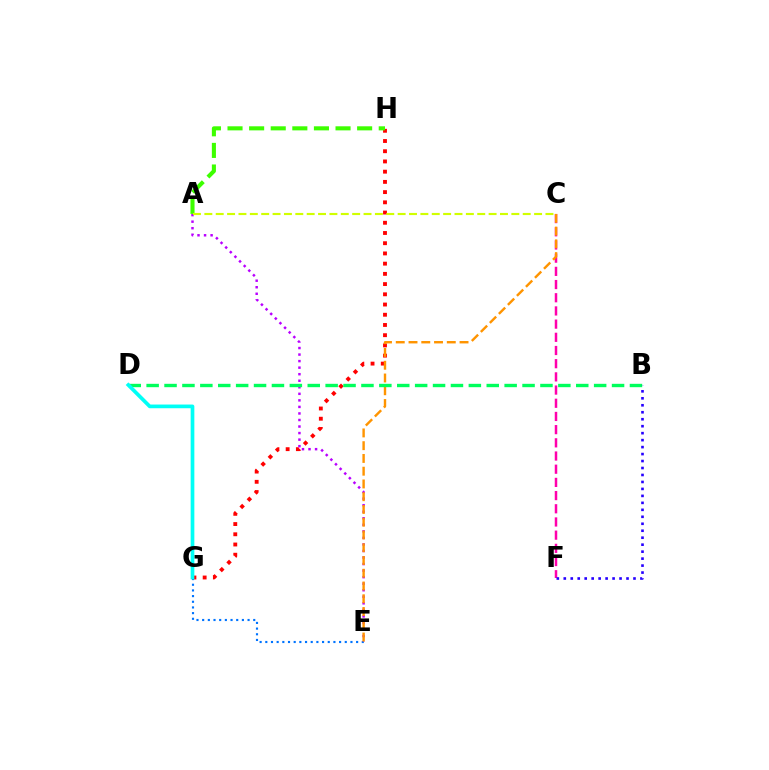{('G', 'H'): [{'color': '#ff0000', 'line_style': 'dotted', 'thickness': 2.78}], ('E', 'G'): [{'color': '#0074ff', 'line_style': 'dotted', 'thickness': 1.54}], ('C', 'F'): [{'color': '#ff00ac', 'line_style': 'dashed', 'thickness': 1.79}], ('A', 'E'): [{'color': '#b900ff', 'line_style': 'dotted', 'thickness': 1.78}], ('A', 'H'): [{'color': '#3dff00', 'line_style': 'dashed', 'thickness': 2.93}], ('A', 'C'): [{'color': '#d1ff00', 'line_style': 'dashed', 'thickness': 1.54}], ('C', 'E'): [{'color': '#ff9400', 'line_style': 'dashed', 'thickness': 1.73}], ('B', 'D'): [{'color': '#00ff5c', 'line_style': 'dashed', 'thickness': 2.43}], ('D', 'G'): [{'color': '#00fff6', 'line_style': 'solid', 'thickness': 2.66}], ('B', 'F'): [{'color': '#2500ff', 'line_style': 'dotted', 'thickness': 1.89}]}